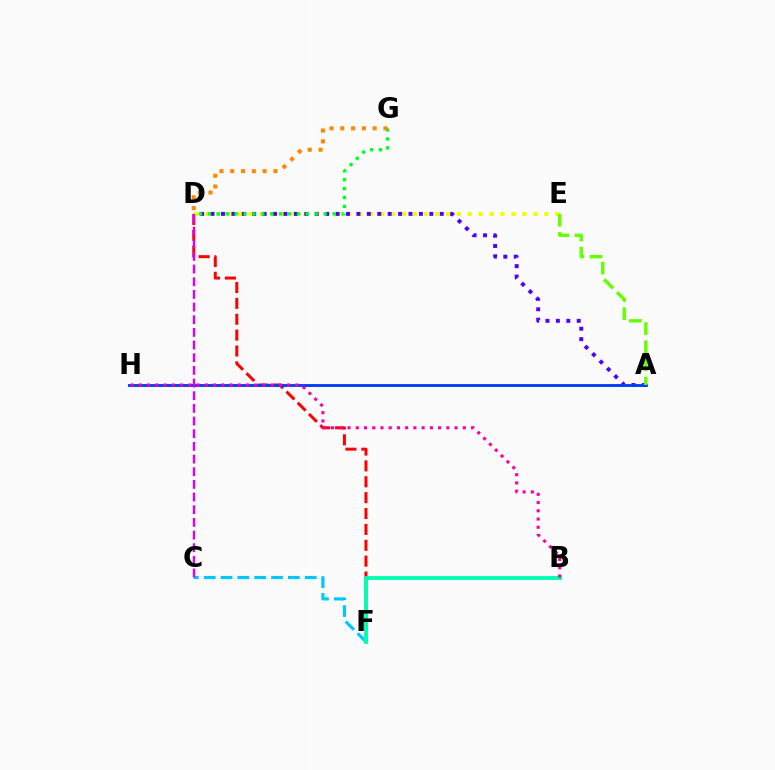{('D', 'F'): [{'color': '#ff0000', 'line_style': 'dashed', 'thickness': 2.16}], ('D', 'E'): [{'color': '#eeff00', 'line_style': 'dotted', 'thickness': 2.97}], ('A', 'D'): [{'color': '#4f00ff', 'line_style': 'dotted', 'thickness': 2.83}], ('A', 'H'): [{'color': '#003fff', 'line_style': 'solid', 'thickness': 2.08}], ('A', 'E'): [{'color': '#66ff00', 'line_style': 'dashed', 'thickness': 2.47}], ('C', 'F'): [{'color': '#00c7ff', 'line_style': 'dashed', 'thickness': 2.29}], ('B', 'F'): [{'color': '#00ffaf', 'line_style': 'solid', 'thickness': 2.75}], ('B', 'H'): [{'color': '#ff00a0', 'line_style': 'dotted', 'thickness': 2.24}], ('D', 'G'): [{'color': '#00ff27', 'line_style': 'dotted', 'thickness': 2.42}, {'color': '#ff8800', 'line_style': 'dotted', 'thickness': 2.93}], ('C', 'D'): [{'color': '#d600ff', 'line_style': 'dashed', 'thickness': 1.72}]}